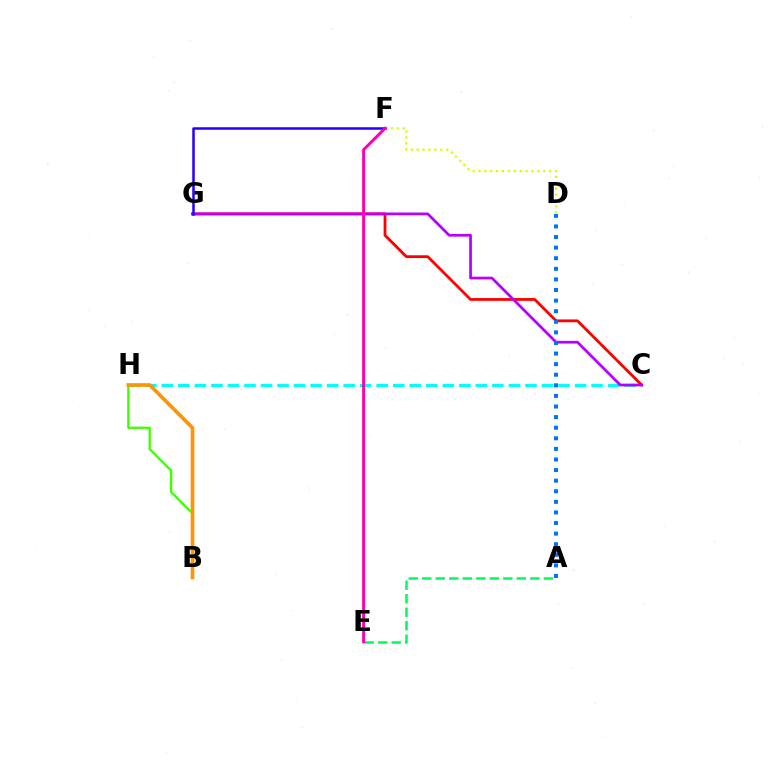{('C', 'G'): [{'color': '#ff0000', 'line_style': 'solid', 'thickness': 2.0}, {'color': '#b900ff', 'line_style': 'solid', 'thickness': 1.97}], ('C', 'H'): [{'color': '#00fff6', 'line_style': 'dashed', 'thickness': 2.25}], ('D', 'F'): [{'color': '#d1ff00', 'line_style': 'dotted', 'thickness': 1.6}], ('A', 'E'): [{'color': '#00ff5c', 'line_style': 'dashed', 'thickness': 1.84}], ('F', 'G'): [{'color': '#2500ff', 'line_style': 'solid', 'thickness': 1.81}], ('B', 'H'): [{'color': '#3dff00', 'line_style': 'solid', 'thickness': 1.65}, {'color': '#ff9400', 'line_style': 'solid', 'thickness': 2.61}], ('E', 'F'): [{'color': '#ff00ac', 'line_style': 'solid', 'thickness': 2.12}], ('A', 'D'): [{'color': '#0074ff', 'line_style': 'dotted', 'thickness': 2.88}]}